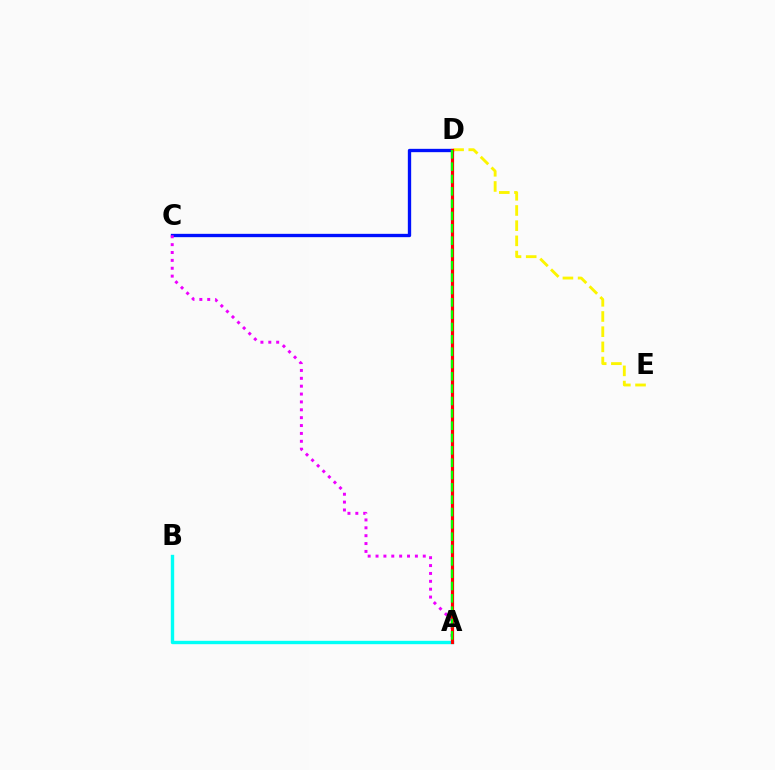{('A', 'B'): [{'color': '#00fff6', 'line_style': 'solid', 'thickness': 2.43}], ('C', 'D'): [{'color': '#0010ff', 'line_style': 'solid', 'thickness': 2.39}], ('D', 'E'): [{'color': '#fcf500', 'line_style': 'dashed', 'thickness': 2.06}], ('A', 'C'): [{'color': '#ee00ff', 'line_style': 'dotted', 'thickness': 2.14}], ('A', 'D'): [{'color': '#ff0000', 'line_style': 'solid', 'thickness': 2.3}, {'color': '#08ff00', 'line_style': 'dashed', 'thickness': 1.68}]}